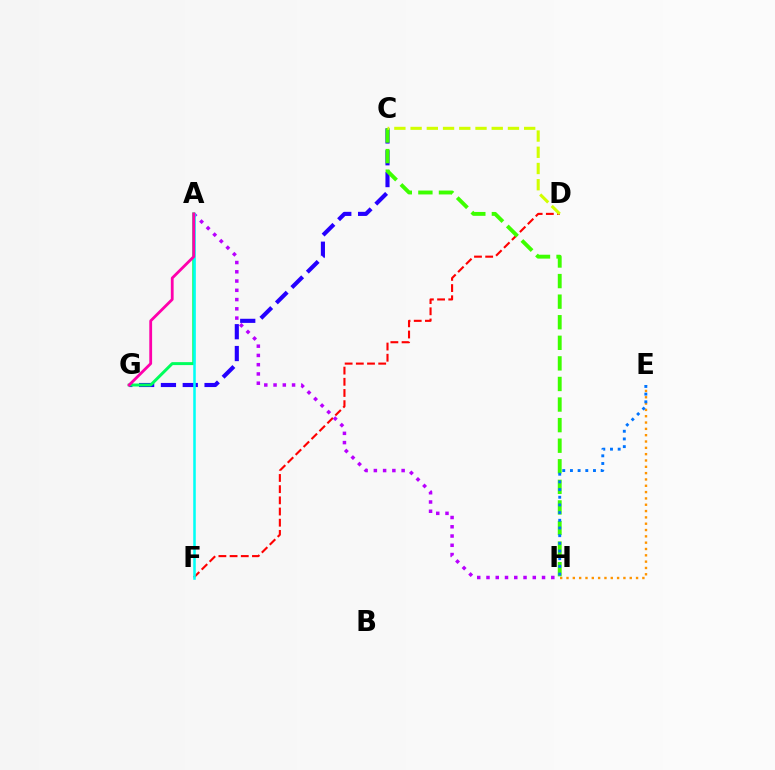{('D', 'F'): [{'color': '#ff0000', 'line_style': 'dashed', 'thickness': 1.52}], ('A', 'H'): [{'color': '#b900ff', 'line_style': 'dotted', 'thickness': 2.52}], ('C', 'G'): [{'color': '#2500ff', 'line_style': 'dashed', 'thickness': 2.96}], ('E', 'H'): [{'color': '#ff9400', 'line_style': 'dotted', 'thickness': 1.72}, {'color': '#0074ff', 'line_style': 'dotted', 'thickness': 2.09}], ('C', 'H'): [{'color': '#3dff00', 'line_style': 'dashed', 'thickness': 2.8}], ('C', 'D'): [{'color': '#d1ff00', 'line_style': 'dashed', 'thickness': 2.2}], ('A', 'G'): [{'color': '#00ff5c', 'line_style': 'solid', 'thickness': 2.13}, {'color': '#ff00ac', 'line_style': 'solid', 'thickness': 2.02}], ('A', 'F'): [{'color': '#00fff6', 'line_style': 'solid', 'thickness': 1.83}]}